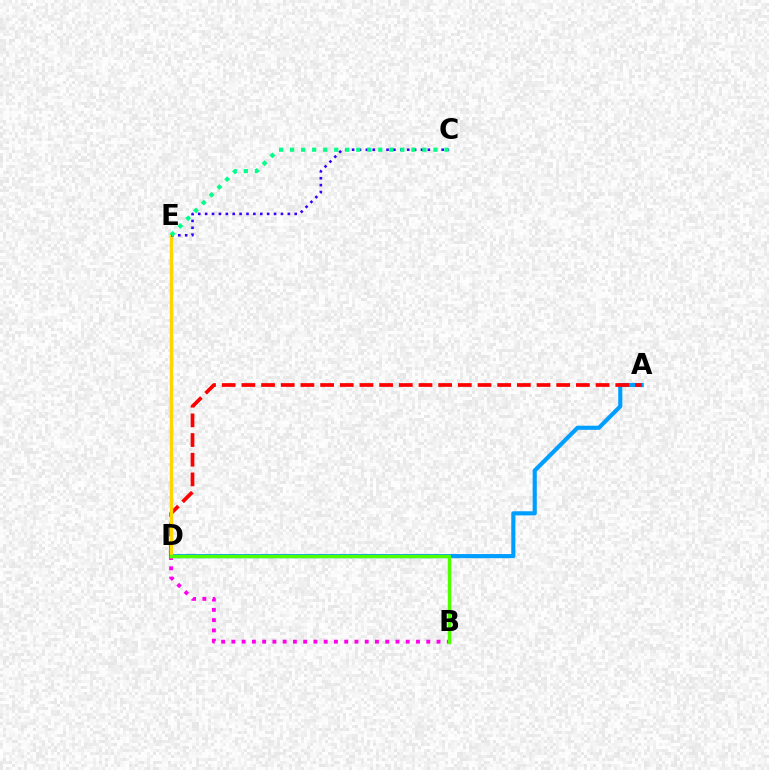{('A', 'D'): [{'color': '#009eff', 'line_style': 'solid', 'thickness': 2.97}, {'color': '#ff0000', 'line_style': 'dashed', 'thickness': 2.67}], ('B', 'D'): [{'color': '#ff00ed', 'line_style': 'dotted', 'thickness': 2.79}, {'color': '#4fff00', 'line_style': 'solid', 'thickness': 2.46}], ('D', 'E'): [{'color': '#ffd500', 'line_style': 'solid', 'thickness': 2.48}], ('C', 'E'): [{'color': '#3700ff', 'line_style': 'dotted', 'thickness': 1.87}, {'color': '#00ff86', 'line_style': 'dotted', 'thickness': 3.0}]}